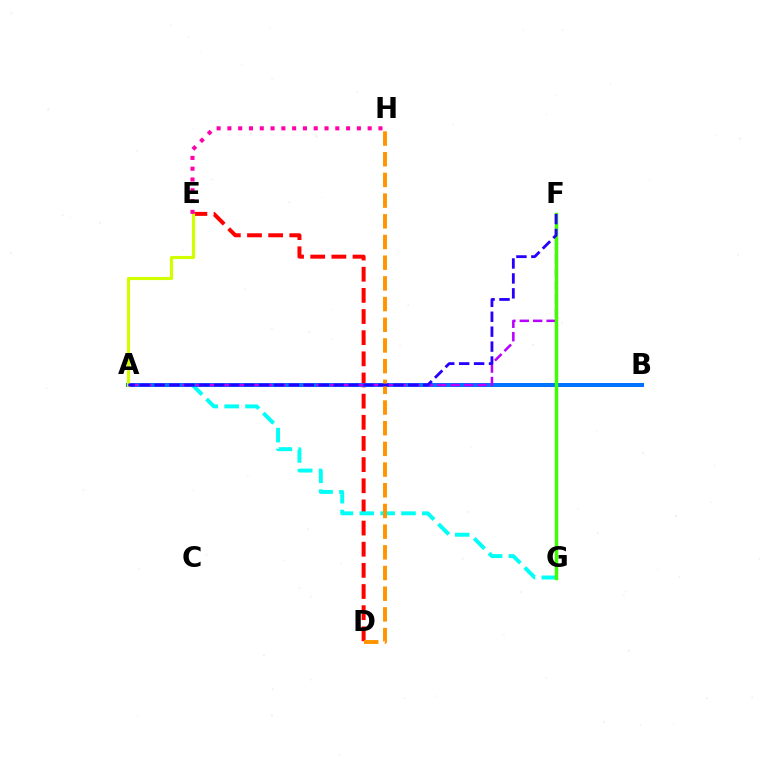{('D', 'E'): [{'color': '#ff0000', 'line_style': 'dashed', 'thickness': 2.87}], ('A', 'B'): [{'color': '#00ff5c', 'line_style': 'dashed', 'thickness': 2.77}, {'color': '#0074ff', 'line_style': 'solid', 'thickness': 2.88}], ('A', 'G'): [{'color': '#00fff6', 'line_style': 'dashed', 'thickness': 2.83}], ('A', 'E'): [{'color': '#d1ff00', 'line_style': 'solid', 'thickness': 2.27}], ('A', 'F'): [{'color': '#b900ff', 'line_style': 'dashed', 'thickness': 1.82}, {'color': '#2500ff', 'line_style': 'dashed', 'thickness': 2.03}], ('F', 'G'): [{'color': '#3dff00', 'line_style': 'solid', 'thickness': 2.47}], ('E', 'H'): [{'color': '#ff00ac', 'line_style': 'dotted', 'thickness': 2.93}], ('D', 'H'): [{'color': '#ff9400', 'line_style': 'dashed', 'thickness': 2.81}]}